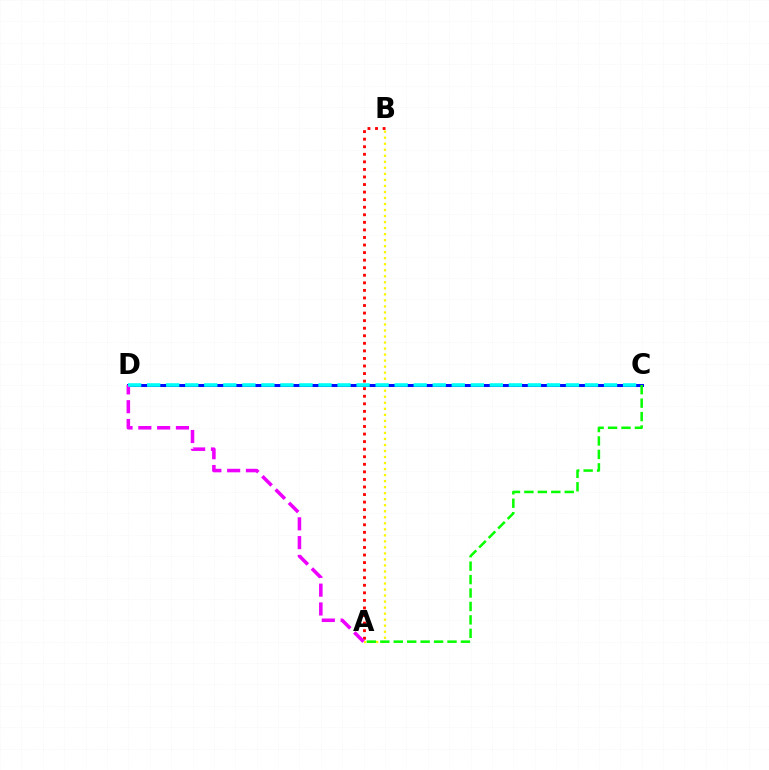{('A', 'B'): [{'color': '#ff0000', 'line_style': 'dotted', 'thickness': 2.05}, {'color': '#fcf500', 'line_style': 'dotted', 'thickness': 1.64}], ('C', 'D'): [{'color': '#0010ff', 'line_style': 'solid', 'thickness': 2.17}, {'color': '#00fff6', 'line_style': 'dashed', 'thickness': 2.59}], ('A', 'D'): [{'color': '#ee00ff', 'line_style': 'dashed', 'thickness': 2.55}], ('A', 'C'): [{'color': '#08ff00', 'line_style': 'dashed', 'thickness': 1.83}]}